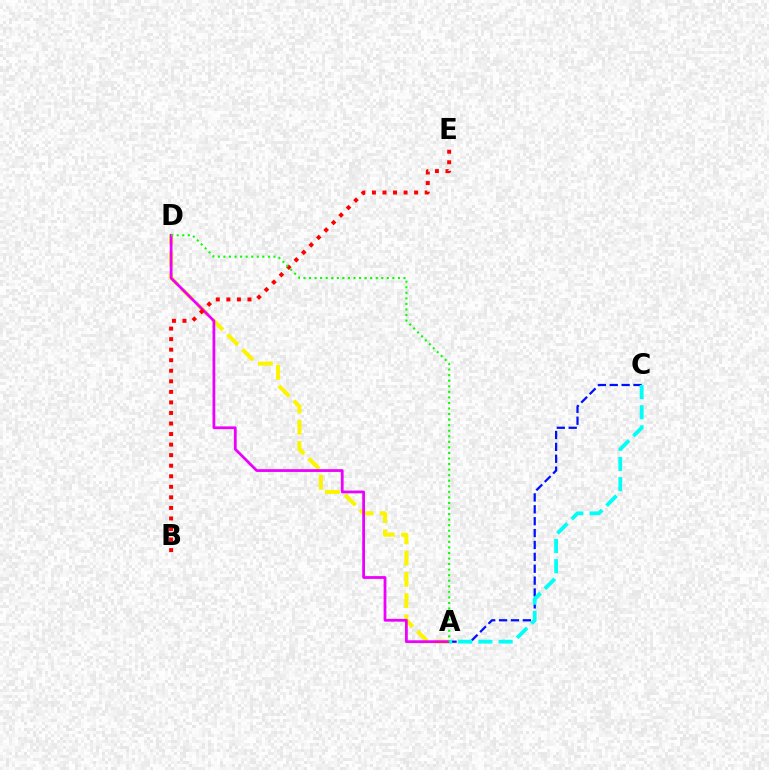{('A', 'C'): [{'color': '#0010ff', 'line_style': 'dashed', 'thickness': 1.61}, {'color': '#00fff6', 'line_style': 'dashed', 'thickness': 2.74}], ('A', 'D'): [{'color': '#fcf500', 'line_style': 'dashed', 'thickness': 2.89}, {'color': '#ee00ff', 'line_style': 'solid', 'thickness': 2.0}, {'color': '#08ff00', 'line_style': 'dotted', 'thickness': 1.51}], ('B', 'E'): [{'color': '#ff0000', 'line_style': 'dotted', 'thickness': 2.87}]}